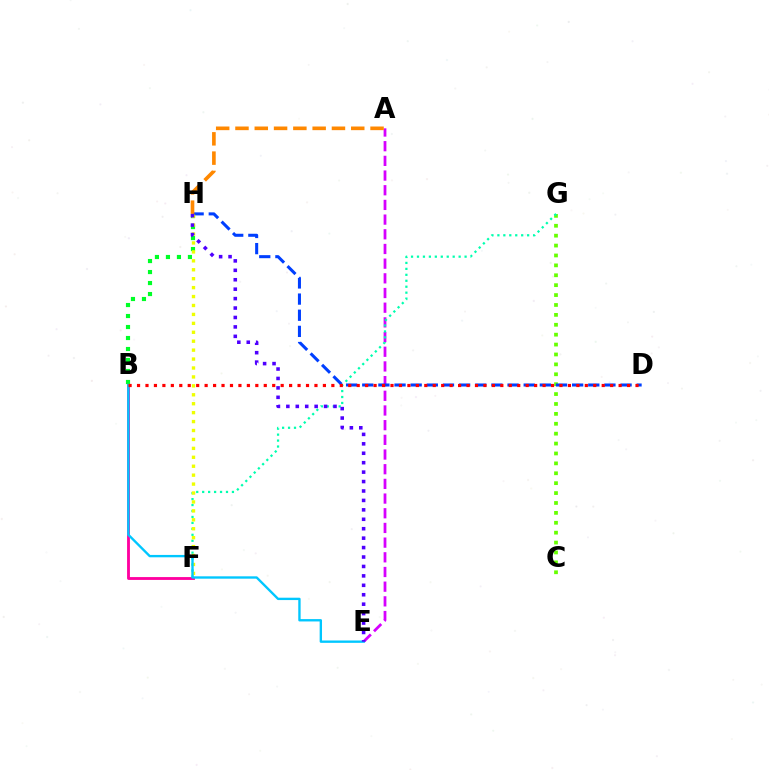{('C', 'G'): [{'color': '#66ff00', 'line_style': 'dotted', 'thickness': 2.69}], ('B', 'H'): [{'color': '#00ff27', 'line_style': 'dotted', 'thickness': 2.99}], ('A', 'E'): [{'color': '#d600ff', 'line_style': 'dashed', 'thickness': 1.99}], ('B', 'F'): [{'color': '#ff00a0', 'line_style': 'solid', 'thickness': 2.05}], ('F', 'G'): [{'color': '#00ffaf', 'line_style': 'dotted', 'thickness': 1.62}], ('D', 'H'): [{'color': '#003fff', 'line_style': 'dashed', 'thickness': 2.19}], ('F', 'H'): [{'color': '#eeff00', 'line_style': 'dotted', 'thickness': 2.43}], ('B', 'E'): [{'color': '#00c7ff', 'line_style': 'solid', 'thickness': 1.7}], ('B', 'D'): [{'color': '#ff0000', 'line_style': 'dotted', 'thickness': 2.3}], ('A', 'H'): [{'color': '#ff8800', 'line_style': 'dashed', 'thickness': 2.62}], ('E', 'H'): [{'color': '#4f00ff', 'line_style': 'dotted', 'thickness': 2.56}]}